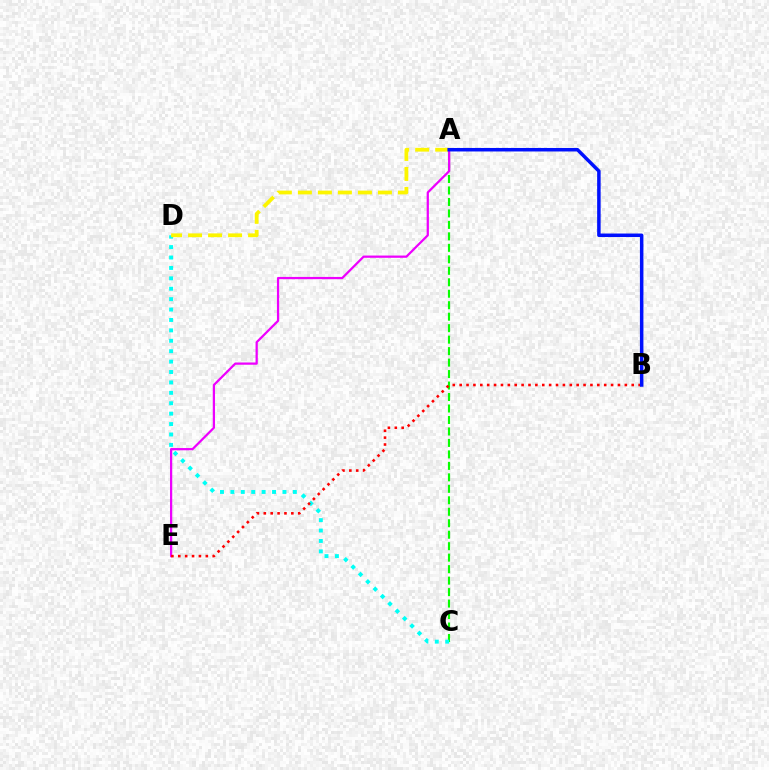{('A', 'C'): [{'color': '#08ff00', 'line_style': 'dashed', 'thickness': 1.56}], ('C', 'D'): [{'color': '#00fff6', 'line_style': 'dotted', 'thickness': 2.83}], ('A', 'D'): [{'color': '#fcf500', 'line_style': 'dashed', 'thickness': 2.72}], ('A', 'E'): [{'color': '#ee00ff', 'line_style': 'solid', 'thickness': 1.62}], ('B', 'E'): [{'color': '#ff0000', 'line_style': 'dotted', 'thickness': 1.87}], ('A', 'B'): [{'color': '#0010ff', 'line_style': 'solid', 'thickness': 2.52}]}